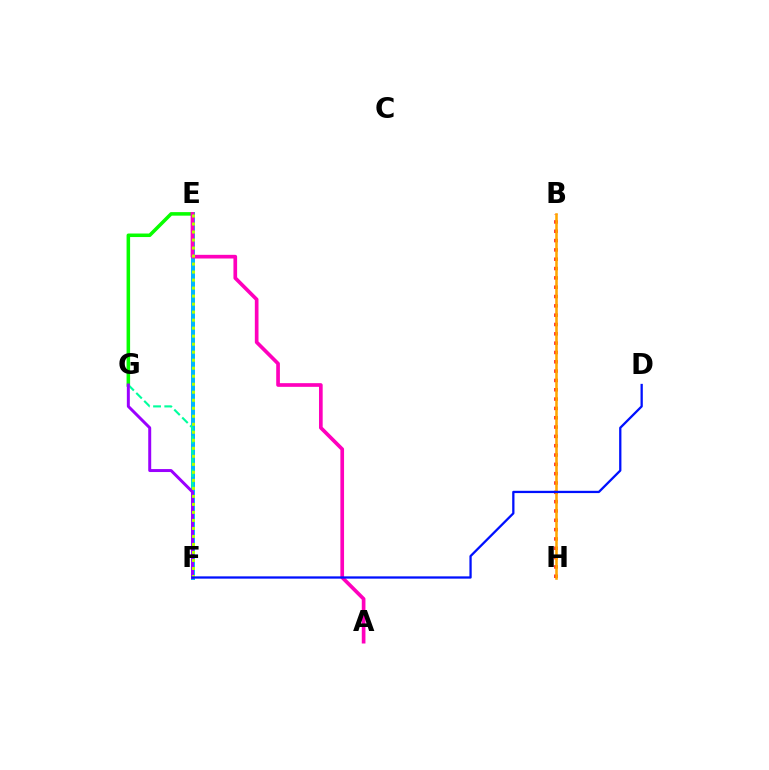{('E', 'F'): [{'color': '#00b5ff', 'line_style': 'solid', 'thickness': 2.87}, {'color': '#b3ff00', 'line_style': 'dotted', 'thickness': 2.18}], ('B', 'H'): [{'color': '#ff0000', 'line_style': 'dotted', 'thickness': 2.53}, {'color': '#ffa500', 'line_style': 'solid', 'thickness': 1.84}], ('E', 'G'): [{'color': '#08ff00', 'line_style': 'solid', 'thickness': 2.54}], ('A', 'E'): [{'color': '#ff00bd', 'line_style': 'solid', 'thickness': 2.65}], ('F', 'G'): [{'color': '#00ff9d', 'line_style': 'dashed', 'thickness': 1.52}, {'color': '#9b00ff', 'line_style': 'solid', 'thickness': 2.14}], ('D', 'F'): [{'color': '#0010ff', 'line_style': 'solid', 'thickness': 1.64}]}